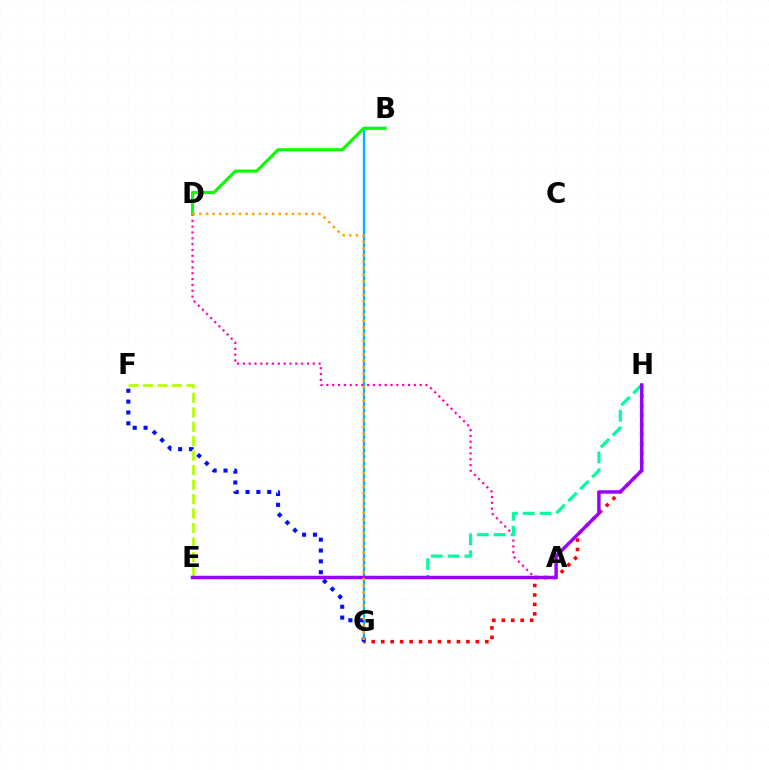{('A', 'D'): [{'color': '#ff00bd', 'line_style': 'dotted', 'thickness': 1.58}], ('B', 'G'): [{'color': '#00b5ff', 'line_style': 'solid', 'thickness': 1.68}], ('G', 'H'): [{'color': '#ff0000', 'line_style': 'dotted', 'thickness': 2.57}], ('B', 'D'): [{'color': '#08ff00', 'line_style': 'solid', 'thickness': 2.22}], ('E', 'F'): [{'color': '#b3ff00', 'line_style': 'dashed', 'thickness': 1.96}], ('F', 'G'): [{'color': '#0010ff', 'line_style': 'dotted', 'thickness': 2.95}], ('E', 'H'): [{'color': '#00ff9d', 'line_style': 'dashed', 'thickness': 2.29}, {'color': '#9b00ff', 'line_style': 'solid', 'thickness': 2.48}], ('D', 'G'): [{'color': '#ffa500', 'line_style': 'dotted', 'thickness': 1.8}]}